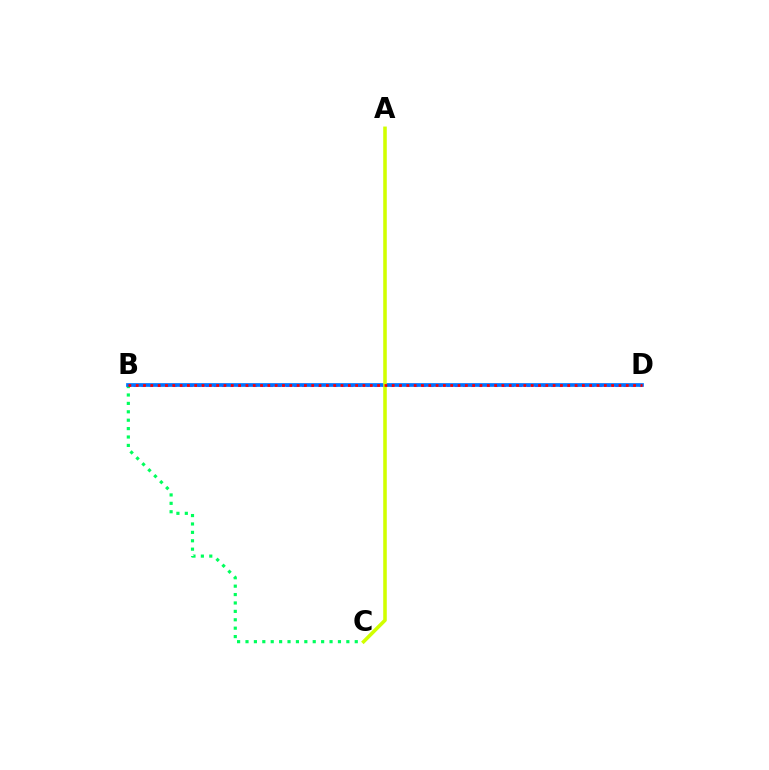{('B', 'C'): [{'color': '#00ff5c', 'line_style': 'dotted', 'thickness': 2.28}], ('B', 'D'): [{'color': '#b900ff', 'line_style': 'dotted', 'thickness': 2.18}, {'color': '#0074ff', 'line_style': 'solid', 'thickness': 2.66}, {'color': '#ff0000', 'line_style': 'dotted', 'thickness': 1.99}], ('A', 'C'): [{'color': '#d1ff00', 'line_style': 'solid', 'thickness': 2.56}]}